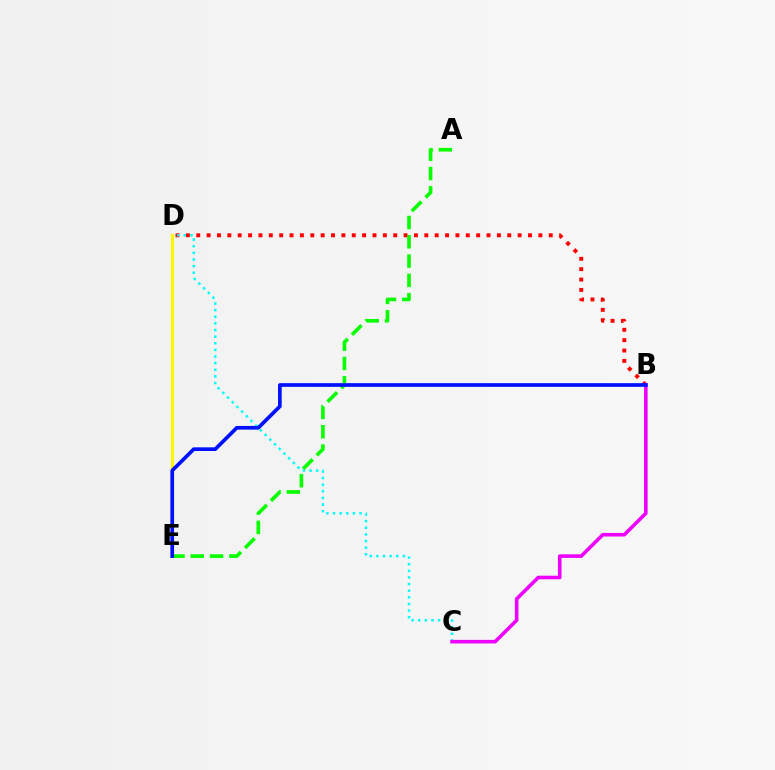{('B', 'D'): [{'color': '#ff0000', 'line_style': 'dotted', 'thickness': 2.82}], ('C', 'D'): [{'color': '#00fff6', 'line_style': 'dotted', 'thickness': 1.8}], ('D', 'E'): [{'color': '#fcf500', 'line_style': 'solid', 'thickness': 2.28}], ('B', 'C'): [{'color': '#ee00ff', 'line_style': 'solid', 'thickness': 2.58}], ('A', 'E'): [{'color': '#08ff00', 'line_style': 'dashed', 'thickness': 2.62}], ('B', 'E'): [{'color': '#0010ff', 'line_style': 'solid', 'thickness': 2.65}]}